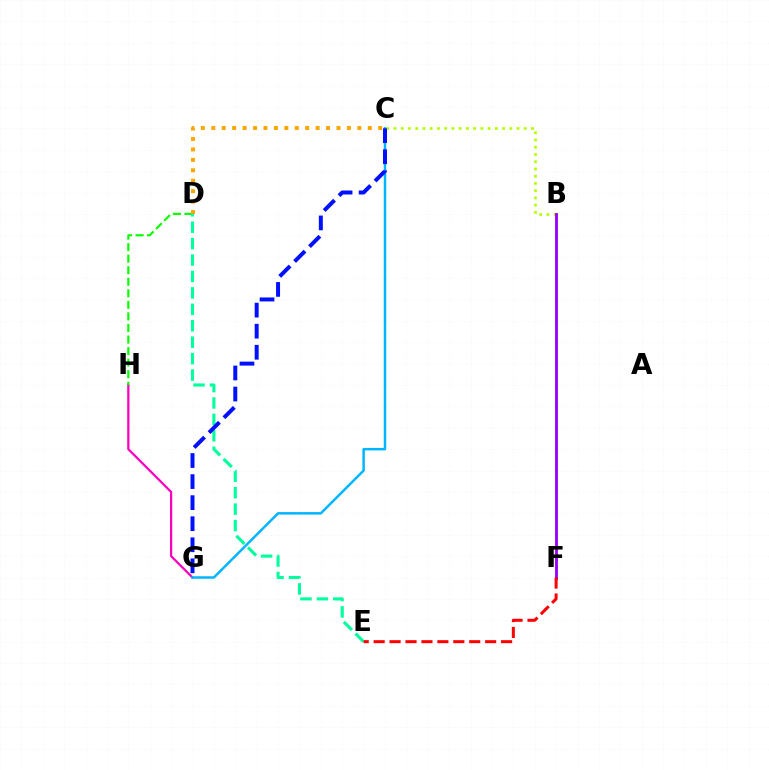{('G', 'H'): [{'color': '#ff00bd', 'line_style': 'solid', 'thickness': 1.61}], ('D', 'H'): [{'color': '#08ff00', 'line_style': 'dashed', 'thickness': 1.57}], ('C', 'D'): [{'color': '#ffa500', 'line_style': 'dotted', 'thickness': 2.83}], ('C', 'G'): [{'color': '#00b5ff', 'line_style': 'solid', 'thickness': 1.78}, {'color': '#0010ff', 'line_style': 'dashed', 'thickness': 2.86}], ('B', 'C'): [{'color': '#b3ff00', 'line_style': 'dotted', 'thickness': 1.97}], ('B', 'F'): [{'color': '#9b00ff', 'line_style': 'solid', 'thickness': 2.07}], ('D', 'E'): [{'color': '#00ff9d', 'line_style': 'dashed', 'thickness': 2.23}], ('E', 'F'): [{'color': '#ff0000', 'line_style': 'dashed', 'thickness': 2.16}]}